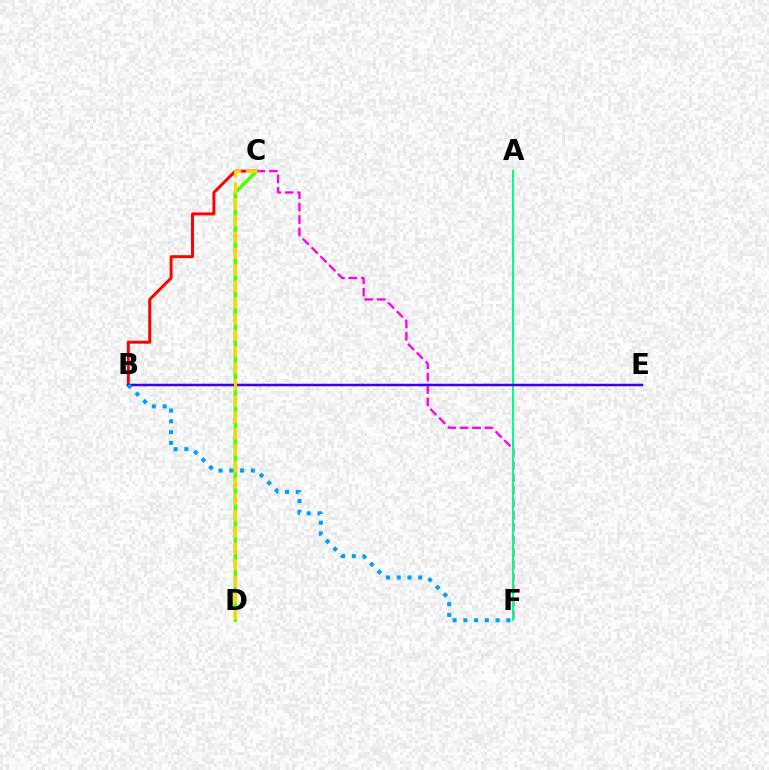{('B', 'C'): [{'color': '#ff0000', 'line_style': 'solid', 'thickness': 2.12}], ('C', 'D'): [{'color': '#4fff00', 'line_style': 'solid', 'thickness': 2.55}, {'color': '#ffd500', 'line_style': 'dashed', 'thickness': 2.23}], ('C', 'F'): [{'color': '#ff00ed', 'line_style': 'dashed', 'thickness': 1.69}], ('A', 'F'): [{'color': '#00ff86', 'line_style': 'solid', 'thickness': 1.51}], ('B', 'E'): [{'color': '#3700ff', 'line_style': 'solid', 'thickness': 1.8}], ('B', 'F'): [{'color': '#009eff', 'line_style': 'dotted', 'thickness': 2.92}]}